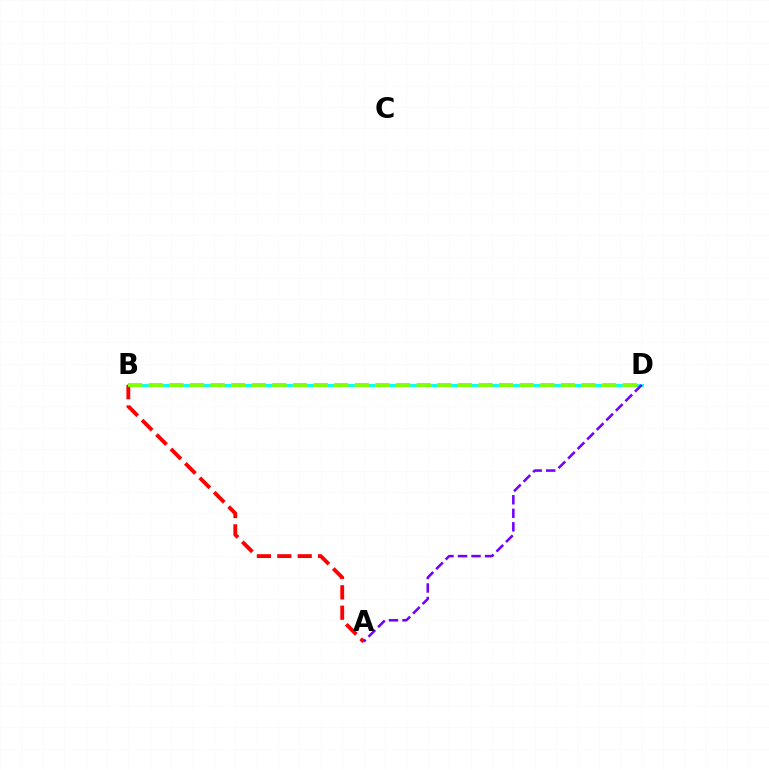{('B', 'D'): [{'color': '#00fff6', 'line_style': 'solid', 'thickness': 2.07}, {'color': '#84ff00', 'line_style': 'dashed', 'thickness': 2.8}], ('A', 'B'): [{'color': '#ff0000', 'line_style': 'dashed', 'thickness': 2.77}], ('A', 'D'): [{'color': '#7200ff', 'line_style': 'dashed', 'thickness': 1.84}]}